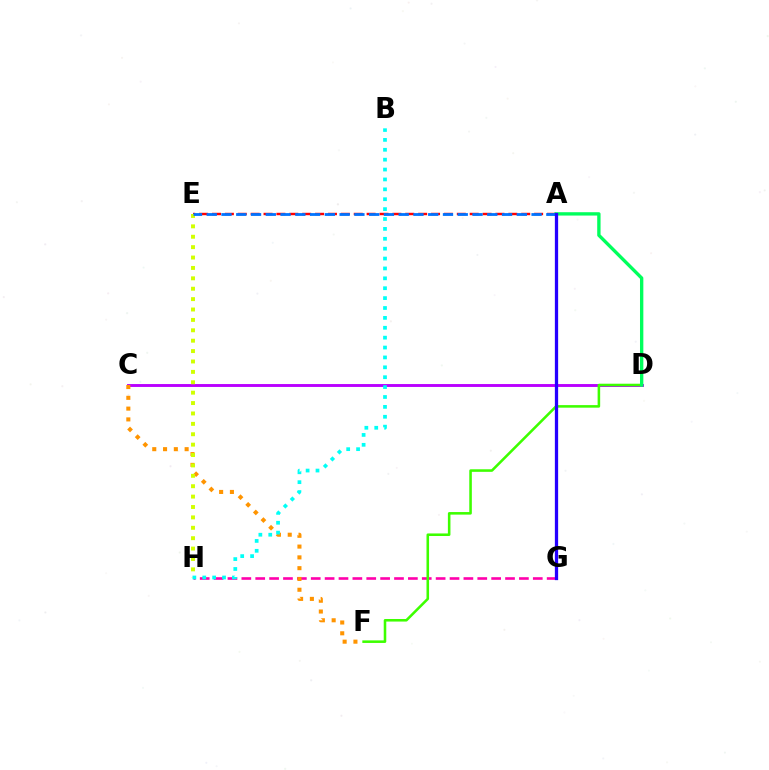{('G', 'H'): [{'color': '#ff00ac', 'line_style': 'dashed', 'thickness': 1.89}], ('C', 'D'): [{'color': '#b900ff', 'line_style': 'solid', 'thickness': 2.09}], ('C', 'F'): [{'color': '#ff9400', 'line_style': 'dotted', 'thickness': 2.93}], ('A', 'E'): [{'color': '#ff0000', 'line_style': 'dashed', 'thickness': 1.75}, {'color': '#0074ff', 'line_style': 'dashed', 'thickness': 2.01}], ('E', 'H'): [{'color': '#d1ff00', 'line_style': 'dotted', 'thickness': 2.82}], ('B', 'H'): [{'color': '#00fff6', 'line_style': 'dotted', 'thickness': 2.69}], ('D', 'F'): [{'color': '#3dff00', 'line_style': 'solid', 'thickness': 1.84}], ('A', 'D'): [{'color': '#00ff5c', 'line_style': 'solid', 'thickness': 2.41}], ('A', 'G'): [{'color': '#2500ff', 'line_style': 'solid', 'thickness': 2.36}]}